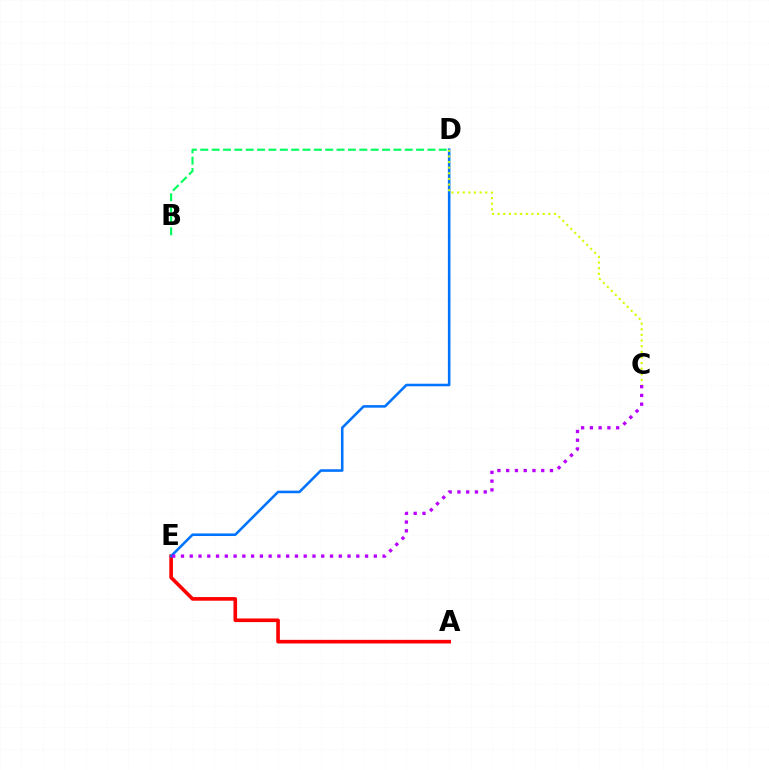{('B', 'D'): [{'color': '#00ff5c', 'line_style': 'dashed', 'thickness': 1.54}], ('A', 'E'): [{'color': '#ff0000', 'line_style': 'solid', 'thickness': 2.61}], ('D', 'E'): [{'color': '#0074ff', 'line_style': 'solid', 'thickness': 1.85}], ('C', 'E'): [{'color': '#b900ff', 'line_style': 'dotted', 'thickness': 2.38}], ('C', 'D'): [{'color': '#d1ff00', 'line_style': 'dotted', 'thickness': 1.53}]}